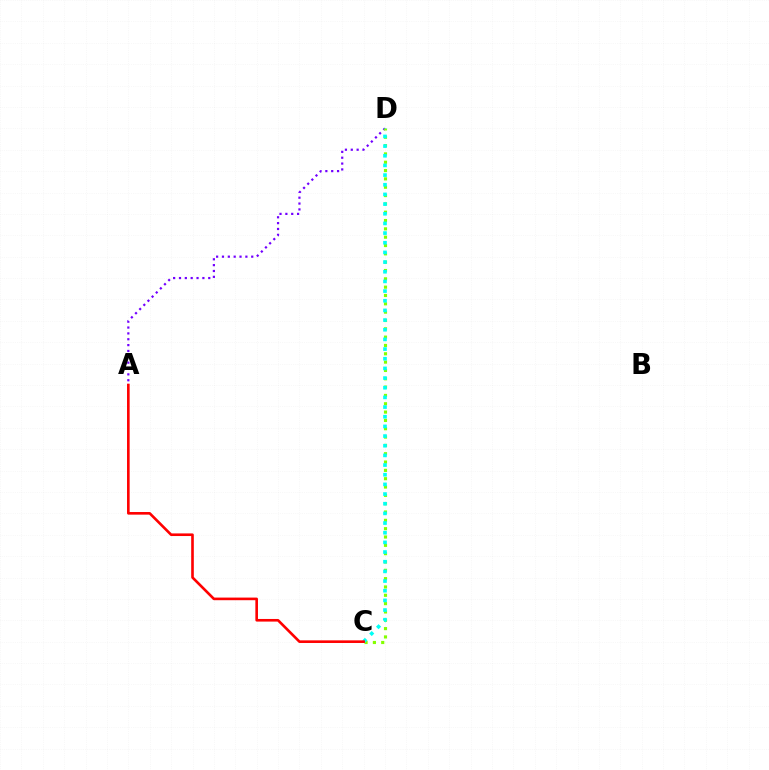{('A', 'D'): [{'color': '#7200ff', 'line_style': 'dotted', 'thickness': 1.59}], ('C', 'D'): [{'color': '#84ff00', 'line_style': 'dotted', 'thickness': 2.26}, {'color': '#00fff6', 'line_style': 'dotted', 'thickness': 2.63}], ('A', 'C'): [{'color': '#ff0000', 'line_style': 'solid', 'thickness': 1.89}]}